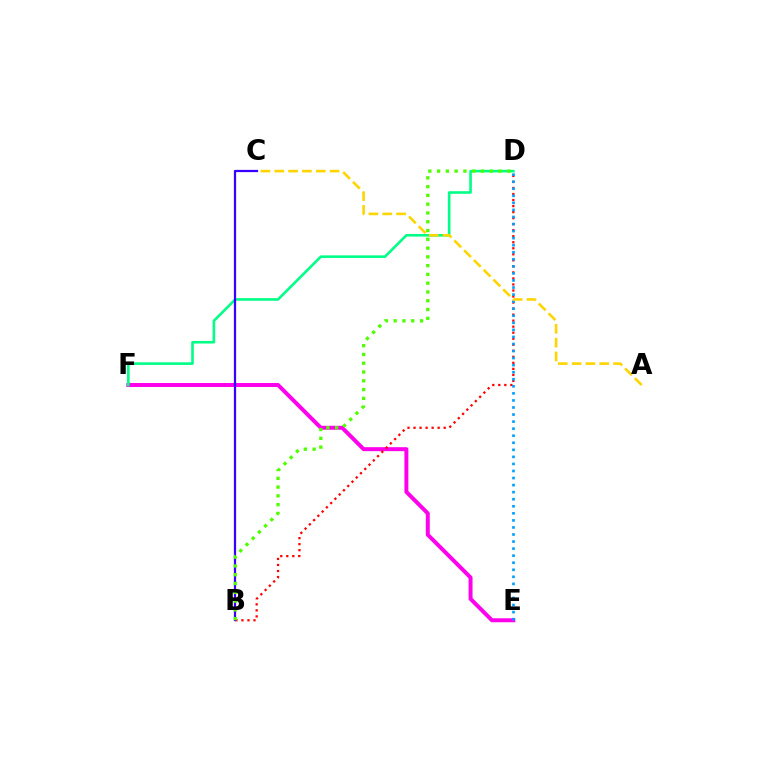{('E', 'F'): [{'color': '#ff00ed', 'line_style': 'solid', 'thickness': 2.86}], ('D', 'F'): [{'color': '#00ff86', 'line_style': 'solid', 'thickness': 1.88}], ('B', 'D'): [{'color': '#ff0000', 'line_style': 'dotted', 'thickness': 1.64}, {'color': '#4fff00', 'line_style': 'dotted', 'thickness': 2.39}], ('B', 'C'): [{'color': '#3700ff', 'line_style': 'solid', 'thickness': 1.62}], ('D', 'E'): [{'color': '#009eff', 'line_style': 'dotted', 'thickness': 1.92}], ('A', 'C'): [{'color': '#ffd500', 'line_style': 'dashed', 'thickness': 1.88}]}